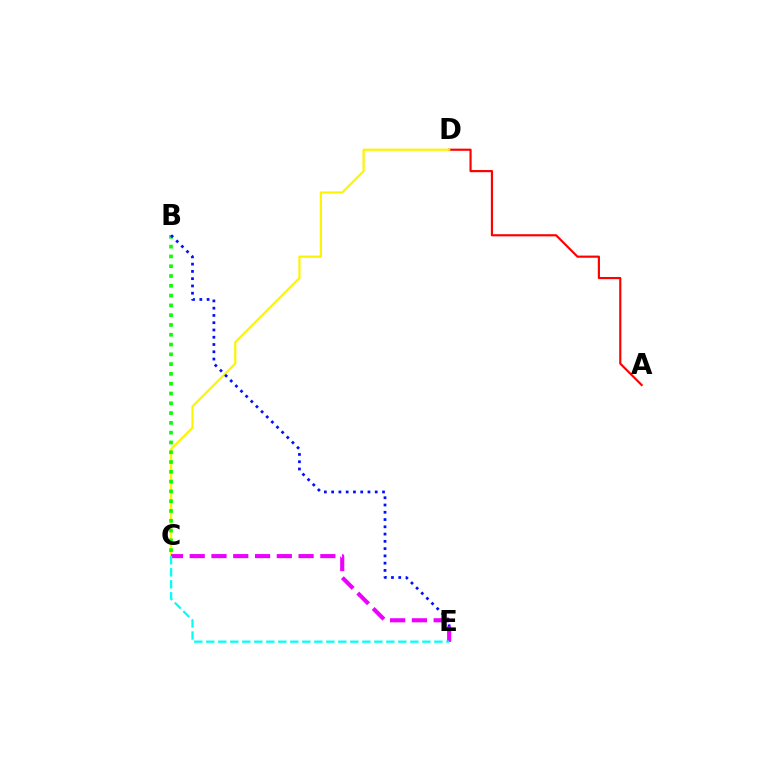{('A', 'D'): [{'color': '#ff0000', 'line_style': 'solid', 'thickness': 1.56}], ('C', 'D'): [{'color': '#fcf500', 'line_style': 'solid', 'thickness': 1.6}], ('B', 'C'): [{'color': '#08ff00', 'line_style': 'dotted', 'thickness': 2.66}], ('B', 'E'): [{'color': '#0010ff', 'line_style': 'dotted', 'thickness': 1.97}], ('C', 'E'): [{'color': '#ee00ff', 'line_style': 'dashed', 'thickness': 2.96}, {'color': '#00fff6', 'line_style': 'dashed', 'thickness': 1.63}]}